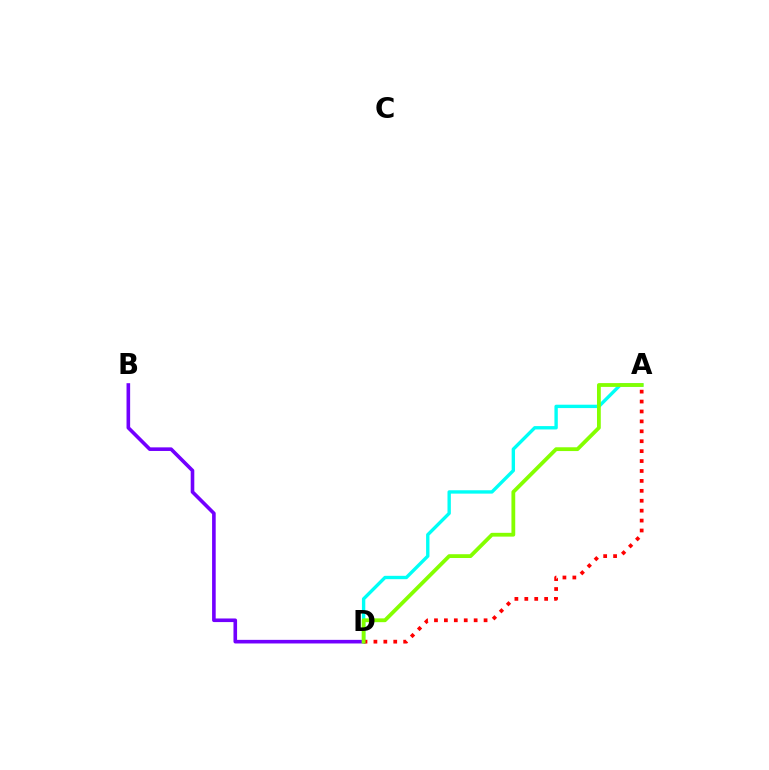{('B', 'D'): [{'color': '#7200ff', 'line_style': 'solid', 'thickness': 2.6}], ('A', 'D'): [{'color': '#00fff6', 'line_style': 'solid', 'thickness': 2.43}, {'color': '#ff0000', 'line_style': 'dotted', 'thickness': 2.69}, {'color': '#84ff00', 'line_style': 'solid', 'thickness': 2.73}]}